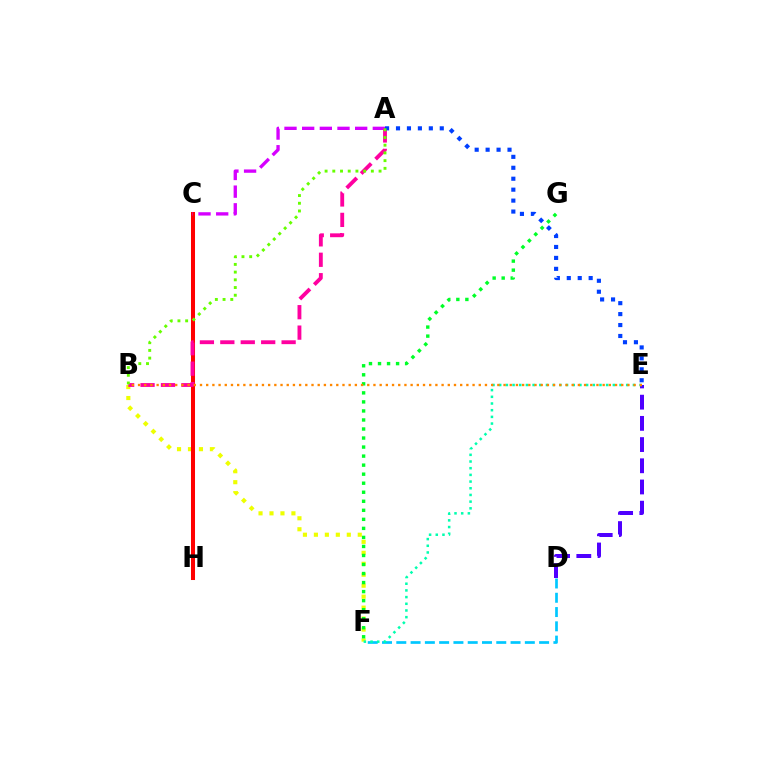{('D', 'E'): [{'color': '#4f00ff', 'line_style': 'dashed', 'thickness': 2.88}], ('B', 'F'): [{'color': '#eeff00', 'line_style': 'dotted', 'thickness': 2.98}], ('D', 'F'): [{'color': '#00c7ff', 'line_style': 'dashed', 'thickness': 1.94}], ('C', 'H'): [{'color': '#ff0000', 'line_style': 'solid', 'thickness': 2.9}], ('A', 'C'): [{'color': '#d600ff', 'line_style': 'dashed', 'thickness': 2.4}], ('A', 'B'): [{'color': '#ff00a0', 'line_style': 'dashed', 'thickness': 2.77}, {'color': '#66ff00', 'line_style': 'dotted', 'thickness': 2.09}], ('E', 'F'): [{'color': '#00ffaf', 'line_style': 'dotted', 'thickness': 1.82}], ('F', 'G'): [{'color': '#00ff27', 'line_style': 'dotted', 'thickness': 2.45}], ('A', 'E'): [{'color': '#003fff', 'line_style': 'dotted', 'thickness': 2.97}], ('B', 'E'): [{'color': '#ff8800', 'line_style': 'dotted', 'thickness': 1.68}]}